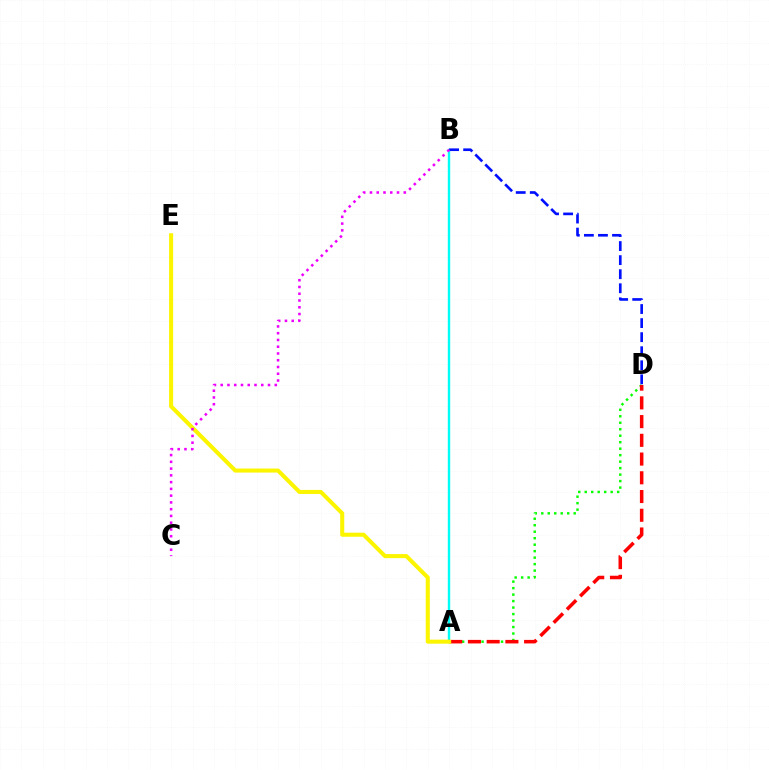{('A', 'D'): [{'color': '#08ff00', 'line_style': 'dotted', 'thickness': 1.76}, {'color': '#ff0000', 'line_style': 'dashed', 'thickness': 2.54}], ('A', 'B'): [{'color': '#00fff6', 'line_style': 'solid', 'thickness': 1.74}], ('B', 'D'): [{'color': '#0010ff', 'line_style': 'dashed', 'thickness': 1.91}], ('A', 'E'): [{'color': '#fcf500', 'line_style': 'solid', 'thickness': 2.92}], ('B', 'C'): [{'color': '#ee00ff', 'line_style': 'dotted', 'thickness': 1.84}]}